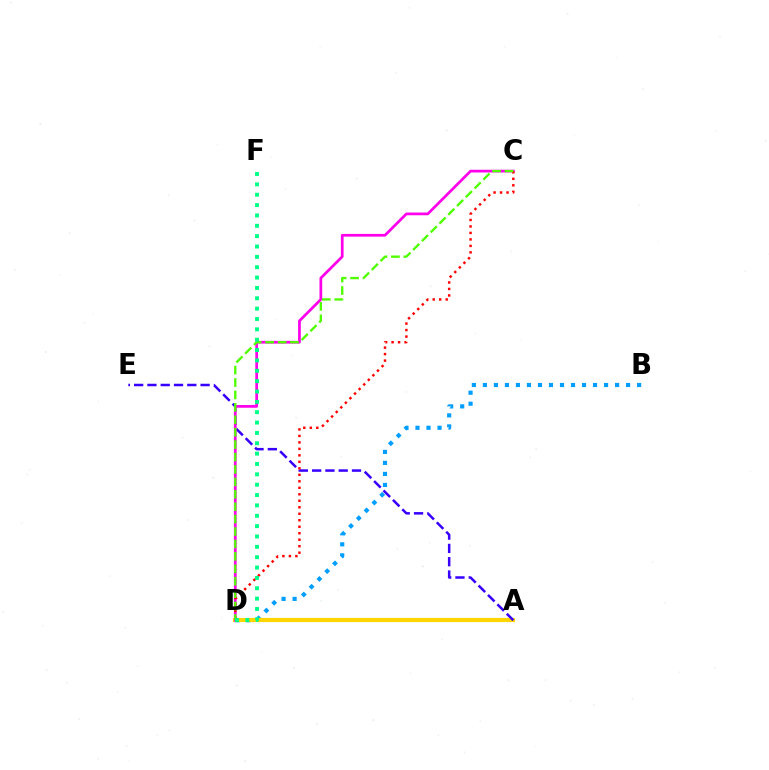{('B', 'D'): [{'color': '#009eff', 'line_style': 'dotted', 'thickness': 2.99}], ('A', 'D'): [{'color': '#ffd500', 'line_style': 'solid', 'thickness': 3.0}], ('A', 'E'): [{'color': '#3700ff', 'line_style': 'dashed', 'thickness': 1.81}], ('C', 'D'): [{'color': '#ff00ed', 'line_style': 'solid', 'thickness': 1.97}, {'color': '#ff0000', 'line_style': 'dotted', 'thickness': 1.76}, {'color': '#4fff00', 'line_style': 'dashed', 'thickness': 1.69}], ('D', 'F'): [{'color': '#00ff86', 'line_style': 'dotted', 'thickness': 2.81}]}